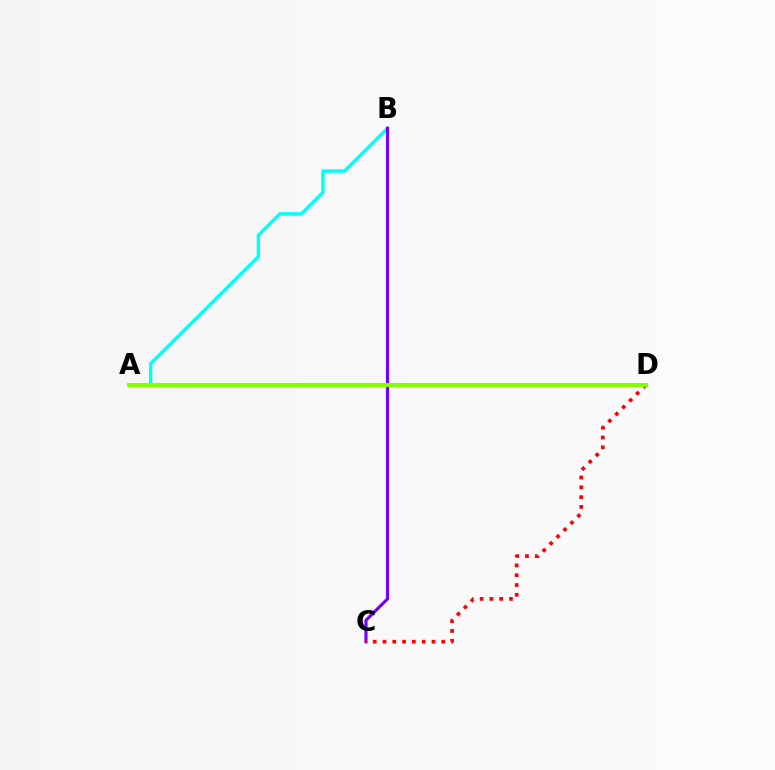{('A', 'B'): [{'color': '#00fff6', 'line_style': 'solid', 'thickness': 2.42}], ('B', 'C'): [{'color': '#7200ff', 'line_style': 'solid', 'thickness': 2.25}], ('C', 'D'): [{'color': '#ff0000', 'line_style': 'dotted', 'thickness': 2.66}], ('A', 'D'): [{'color': '#84ff00', 'line_style': 'solid', 'thickness': 2.92}]}